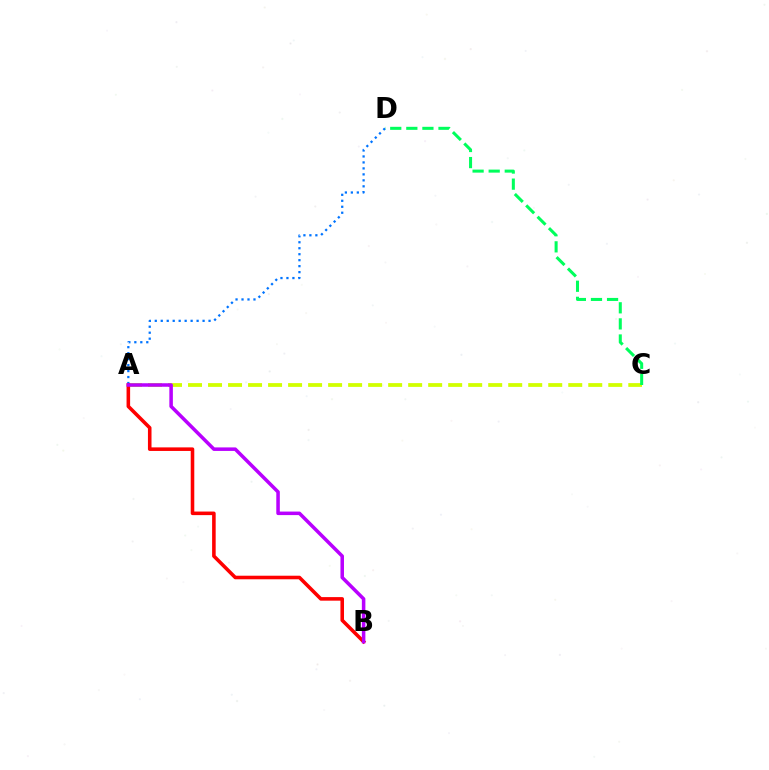{('A', 'C'): [{'color': '#d1ff00', 'line_style': 'dashed', 'thickness': 2.72}], ('A', 'D'): [{'color': '#0074ff', 'line_style': 'dotted', 'thickness': 1.62}], ('C', 'D'): [{'color': '#00ff5c', 'line_style': 'dashed', 'thickness': 2.19}], ('A', 'B'): [{'color': '#ff0000', 'line_style': 'solid', 'thickness': 2.57}, {'color': '#b900ff', 'line_style': 'solid', 'thickness': 2.54}]}